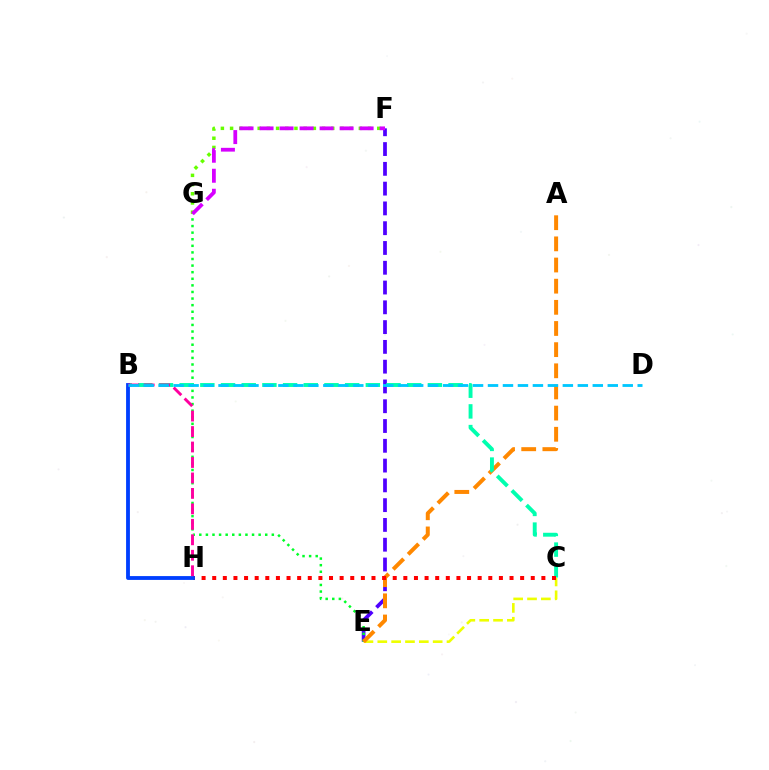{('E', 'F'): [{'color': '#4f00ff', 'line_style': 'dashed', 'thickness': 2.69}], ('F', 'G'): [{'color': '#66ff00', 'line_style': 'dotted', 'thickness': 2.5}, {'color': '#d600ff', 'line_style': 'dashed', 'thickness': 2.72}], ('C', 'E'): [{'color': '#eeff00', 'line_style': 'dashed', 'thickness': 1.88}], ('E', 'G'): [{'color': '#00ff27', 'line_style': 'dotted', 'thickness': 1.79}], ('A', 'E'): [{'color': '#ff8800', 'line_style': 'dashed', 'thickness': 2.87}], ('B', 'C'): [{'color': '#00ffaf', 'line_style': 'dashed', 'thickness': 2.81}], ('C', 'H'): [{'color': '#ff0000', 'line_style': 'dotted', 'thickness': 2.88}], ('B', 'H'): [{'color': '#003fff', 'line_style': 'solid', 'thickness': 2.76}, {'color': '#ff00a0', 'line_style': 'dashed', 'thickness': 2.1}], ('B', 'D'): [{'color': '#00c7ff', 'line_style': 'dashed', 'thickness': 2.03}]}